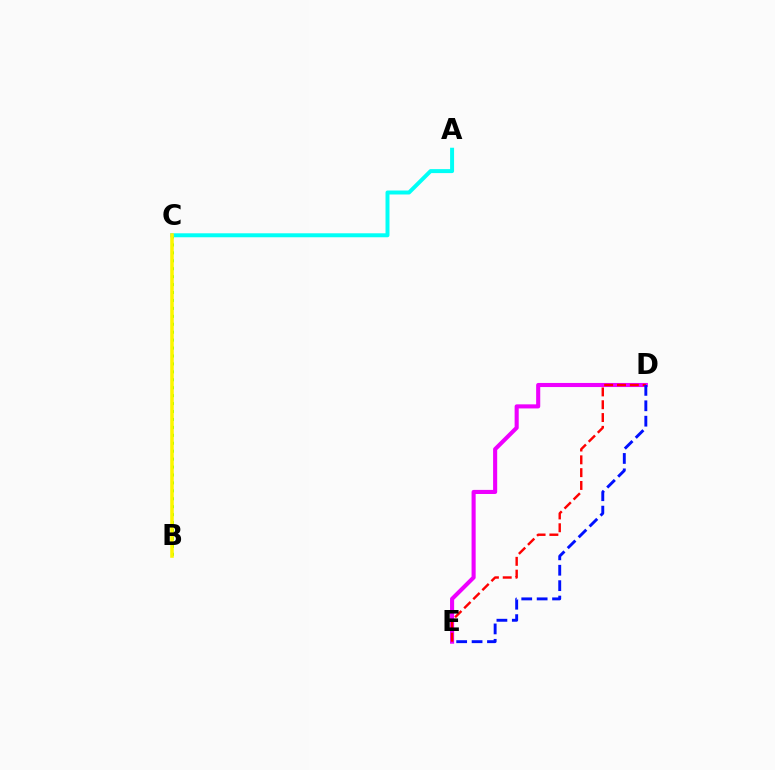{('D', 'E'): [{'color': '#ee00ff', 'line_style': 'solid', 'thickness': 2.95}, {'color': '#ff0000', 'line_style': 'dashed', 'thickness': 1.74}, {'color': '#0010ff', 'line_style': 'dashed', 'thickness': 2.09}], ('B', 'C'): [{'color': '#08ff00', 'line_style': 'dotted', 'thickness': 2.16}, {'color': '#fcf500', 'line_style': 'solid', 'thickness': 2.56}], ('A', 'C'): [{'color': '#00fff6', 'line_style': 'solid', 'thickness': 2.86}]}